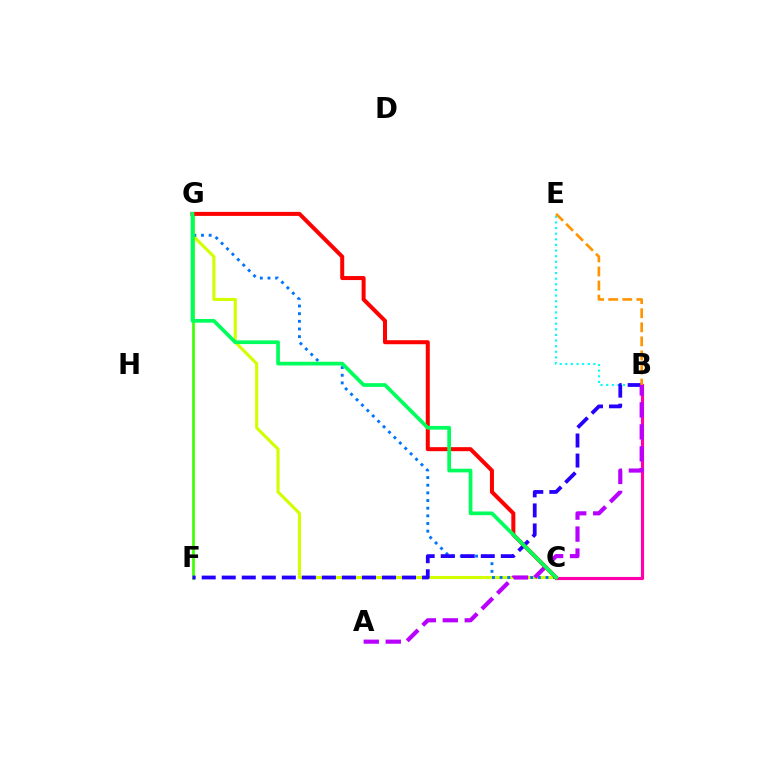{('C', 'G'): [{'color': '#d1ff00', 'line_style': 'solid', 'thickness': 2.23}, {'color': '#0074ff', 'line_style': 'dotted', 'thickness': 2.08}, {'color': '#ff0000', 'line_style': 'solid', 'thickness': 2.89}, {'color': '#00ff5c', 'line_style': 'solid', 'thickness': 2.67}], ('F', 'G'): [{'color': '#3dff00', 'line_style': 'solid', 'thickness': 1.95}], ('B', 'E'): [{'color': '#00fff6', 'line_style': 'dotted', 'thickness': 1.53}, {'color': '#ff9400', 'line_style': 'dashed', 'thickness': 1.91}], ('B', 'F'): [{'color': '#2500ff', 'line_style': 'dashed', 'thickness': 2.72}], ('B', 'C'): [{'color': '#ff00ac', 'line_style': 'solid', 'thickness': 2.26}], ('A', 'B'): [{'color': '#b900ff', 'line_style': 'dashed', 'thickness': 2.99}]}